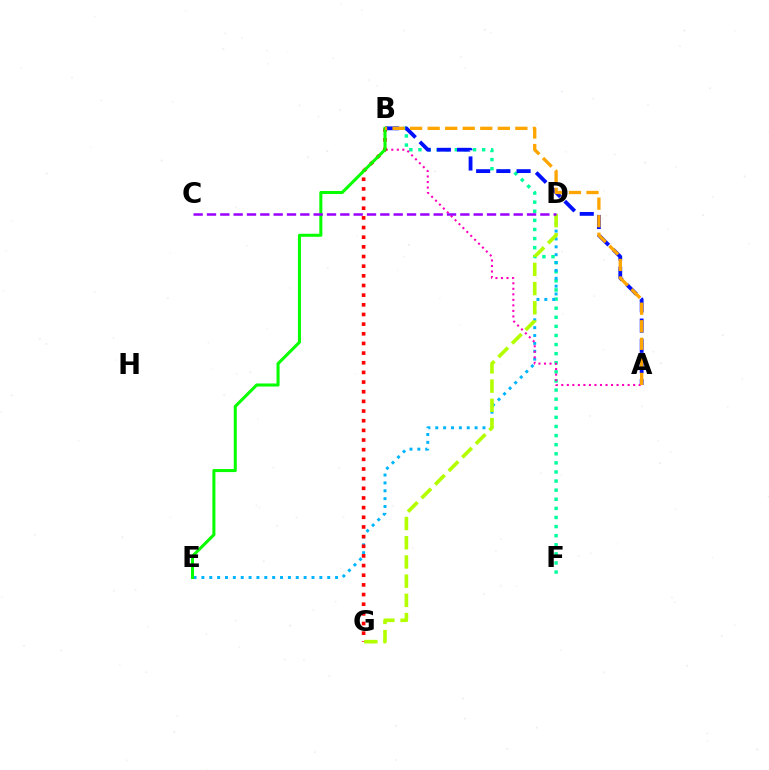{('B', 'F'): [{'color': '#00ff9d', 'line_style': 'dotted', 'thickness': 2.47}], ('A', 'B'): [{'color': '#0010ff', 'line_style': 'dashed', 'thickness': 2.75}, {'color': '#ff00bd', 'line_style': 'dotted', 'thickness': 1.5}, {'color': '#ffa500', 'line_style': 'dashed', 'thickness': 2.38}], ('D', 'E'): [{'color': '#00b5ff', 'line_style': 'dotted', 'thickness': 2.14}], ('B', 'G'): [{'color': '#ff0000', 'line_style': 'dotted', 'thickness': 2.62}], ('B', 'E'): [{'color': '#08ff00', 'line_style': 'solid', 'thickness': 2.19}], ('D', 'G'): [{'color': '#b3ff00', 'line_style': 'dashed', 'thickness': 2.61}], ('C', 'D'): [{'color': '#9b00ff', 'line_style': 'dashed', 'thickness': 1.81}]}